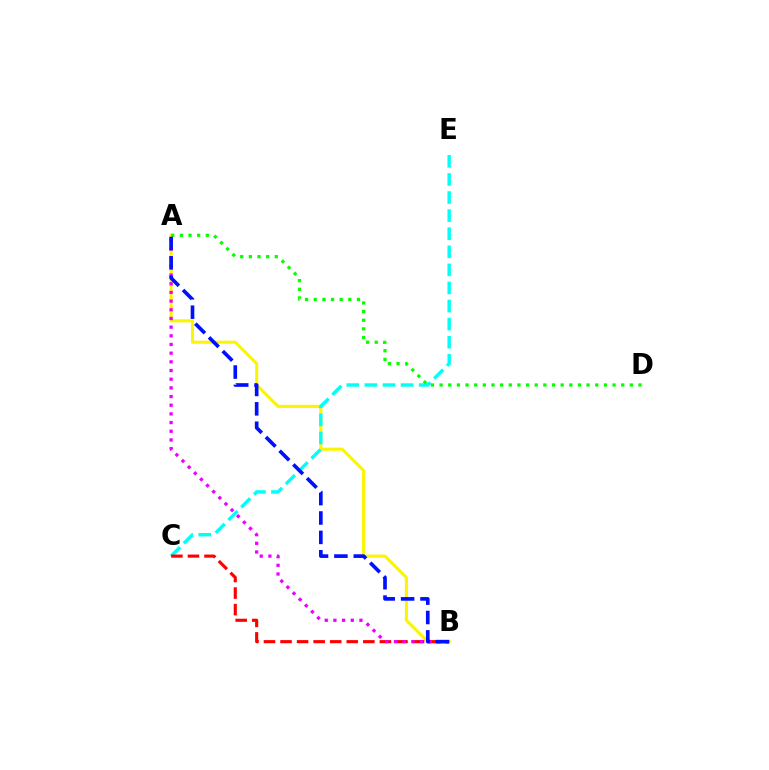{('A', 'B'): [{'color': '#fcf500', 'line_style': 'solid', 'thickness': 2.21}, {'color': '#ee00ff', 'line_style': 'dotted', 'thickness': 2.36}, {'color': '#0010ff', 'line_style': 'dashed', 'thickness': 2.63}], ('C', 'E'): [{'color': '#00fff6', 'line_style': 'dashed', 'thickness': 2.46}], ('A', 'D'): [{'color': '#08ff00', 'line_style': 'dotted', 'thickness': 2.35}], ('B', 'C'): [{'color': '#ff0000', 'line_style': 'dashed', 'thickness': 2.25}]}